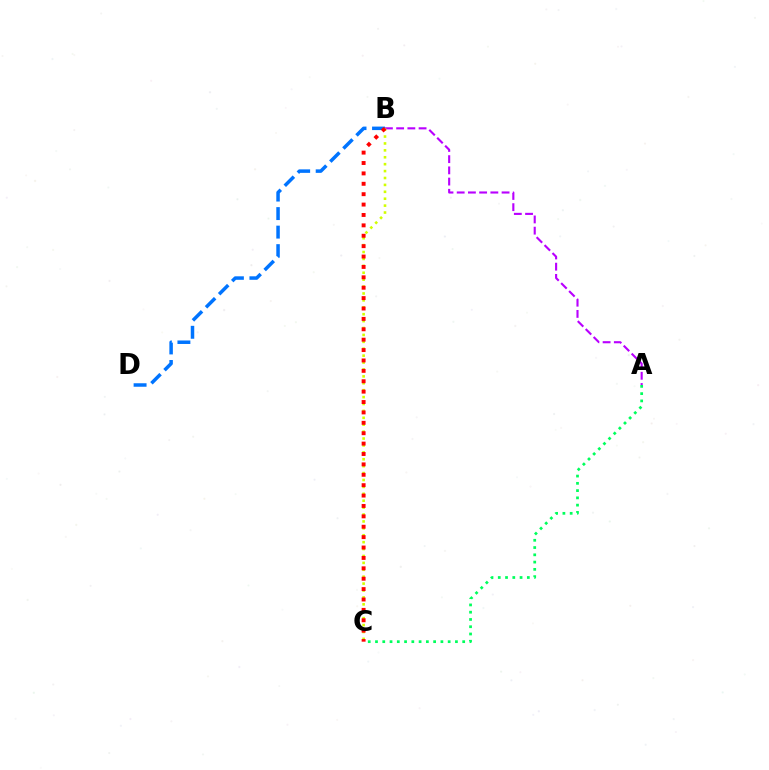{('A', 'B'): [{'color': '#b900ff', 'line_style': 'dashed', 'thickness': 1.52}], ('A', 'C'): [{'color': '#00ff5c', 'line_style': 'dotted', 'thickness': 1.97}], ('B', 'D'): [{'color': '#0074ff', 'line_style': 'dashed', 'thickness': 2.52}], ('B', 'C'): [{'color': '#d1ff00', 'line_style': 'dotted', 'thickness': 1.88}, {'color': '#ff0000', 'line_style': 'dotted', 'thickness': 2.82}]}